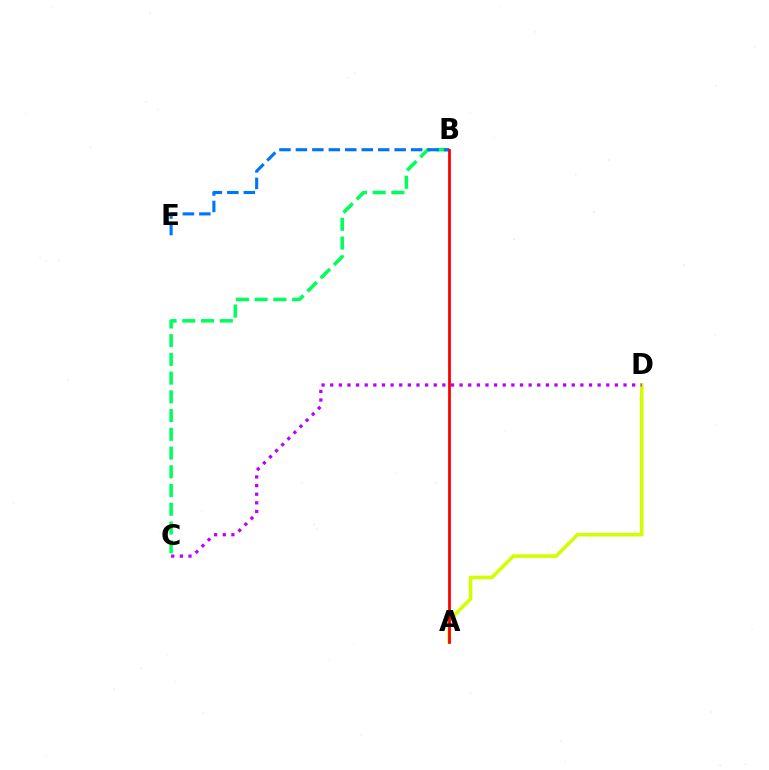{('B', 'C'): [{'color': '#00ff5c', 'line_style': 'dashed', 'thickness': 2.55}], ('A', 'D'): [{'color': '#d1ff00', 'line_style': 'solid', 'thickness': 2.58}], ('C', 'D'): [{'color': '#b900ff', 'line_style': 'dotted', 'thickness': 2.34}], ('B', 'E'): [{'color': '#0074ff', 'line_style': 'dashed', 'thickness': 2.24}], ('A', 'B'): [{'color': '#ff0000', 'line_style': 'solid', 'thickness': 2.0}]}